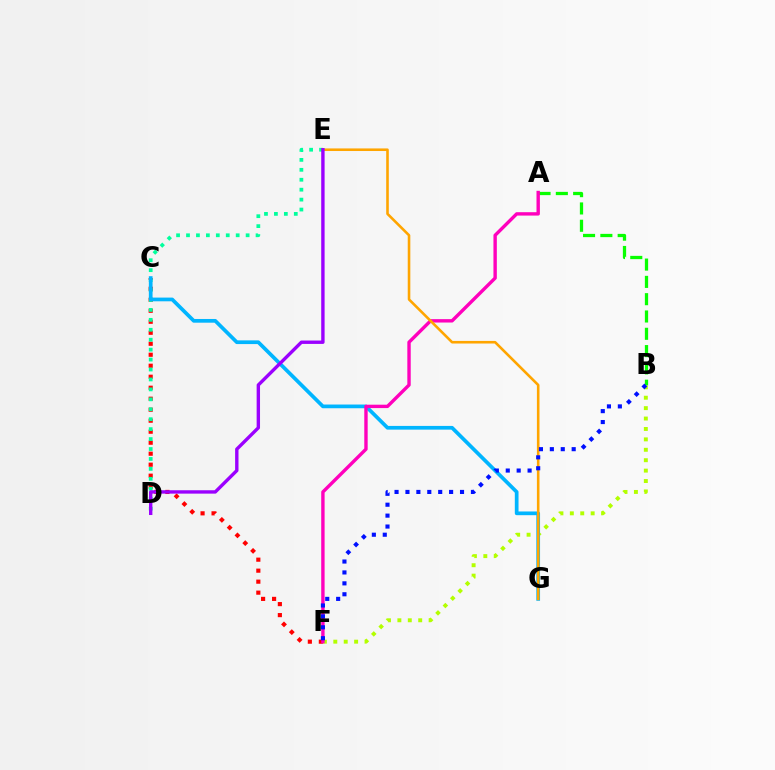{('A', 'B'): [{'color': '#08ff00', 'line_style': 'dashed', 'thickness': 2.35}], ('B', 'F'): [{'color': '#b3ff00', 'line_style': 'dotted', 'thickness': 2.83}, {'color': '#0010ff', 'line_style': 'dotted', 'thickness': 2.96}], ('C', 'F'): [{'color': '#ff0000', 'line_style': 'dotted', 'thickness': 2.99}], ('D', 'E'): [{'color': '#00ff9d', 'line_style': 'dotted', 'thickness': 2.7}, {'color': '#9b00ff', 'line_style': 'solid', 'thickness': 2.43}], ('C', 'G'): [{'color': '#00b5ff', 'line_style': 'solid', 'thickness': 2.67}], ('A', 'F'): [{'color': '#ff00bd', 'line_style': 'solid', 'thickness': 2.44}], ('E', 'G'): [{'color': '#ffa500', 'line_style': 'solid', 'thickness': 1.87}]}